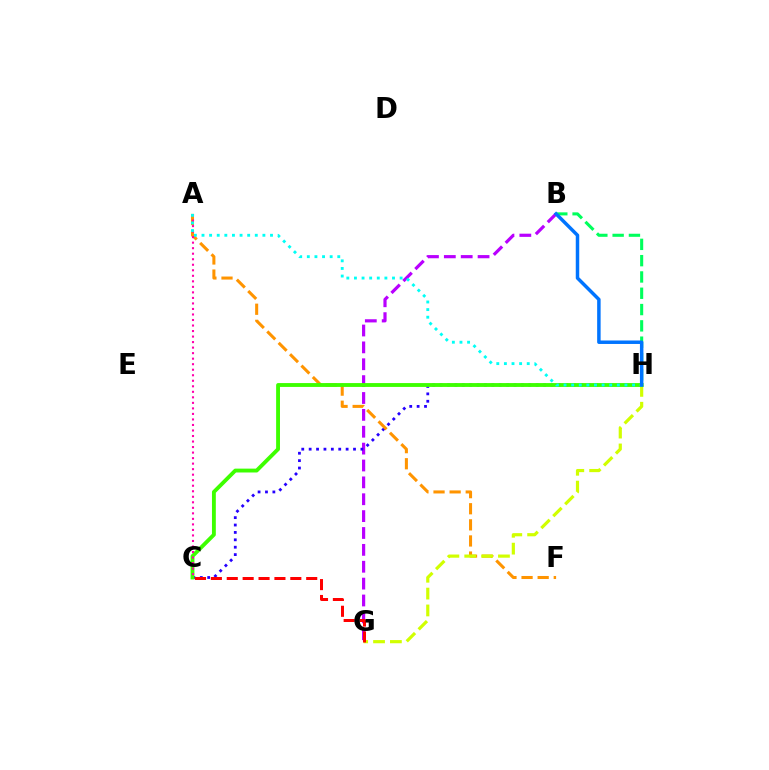{('B', 'G'): [{'color': '#b900ff', 'line_style': 'dashed', 'thickness': 2.29}], ('C', 'H'): [{'color': '#2500ff', 'line_style': 'dotted', 'thickness': 2.01}, {'color': '#3dff00', 'line_style': 'solid', 'thickness': 2.78}], ('A', 'F'): [{'color': '#ff9400', 'line_style': 'dashed', 'thickness': 2.19}], ('G', 'H'): [{'color': '#d1ff00', 'line_style': 'dashed', 'thickness': 2.29}], ('A', 'C'): [{'color': '#ff00ac', 'line_style': 'dotted', 'thickness': 1.5}], ('A', 'H'): [{'color': '#00fff6', 'line_style': 'dotted', 'thickness': 2.07}], ('C', 'G'): [{'color': '#ff0000', 'line_style': 'dashed', 'thickness': 2.16}], ('B', 'H'): [{'color': '#00ff5c', 'line_style': 'dashed', 'thickness': 2.21}, {'color': '#0074ff', 'line_style': 'solid', 'thickness': 2.5}]}